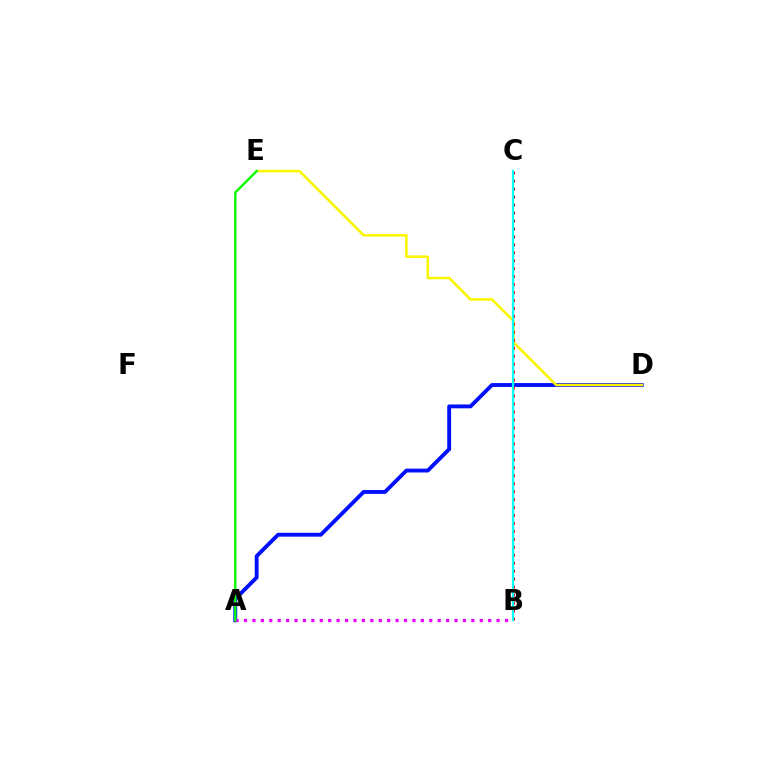{('A', 'D'): [{'color': '#0010ff', 'line_style': 'solid', 'thickness': 2.78}], ('D', 'E'): [{'color': '#fcf500', 'line_style': 'solid', 'thickness': 1.83}], ('A', 'B'): [{'color': '#ee00ff', 'line_style': 'dotted', 'thickness': 2.29}], ('A', 'E'): [{'color': '#08ff00', 'line_style': 'solid', 'thickness': 1.72}], ('B', 'C'): [{'color': '#ff0000', 'line_style': 'dotted', 'thickness': 2.16}, {'color': '#00fff6', 'line_style': 'solid', 'thickness': 1.6}]}